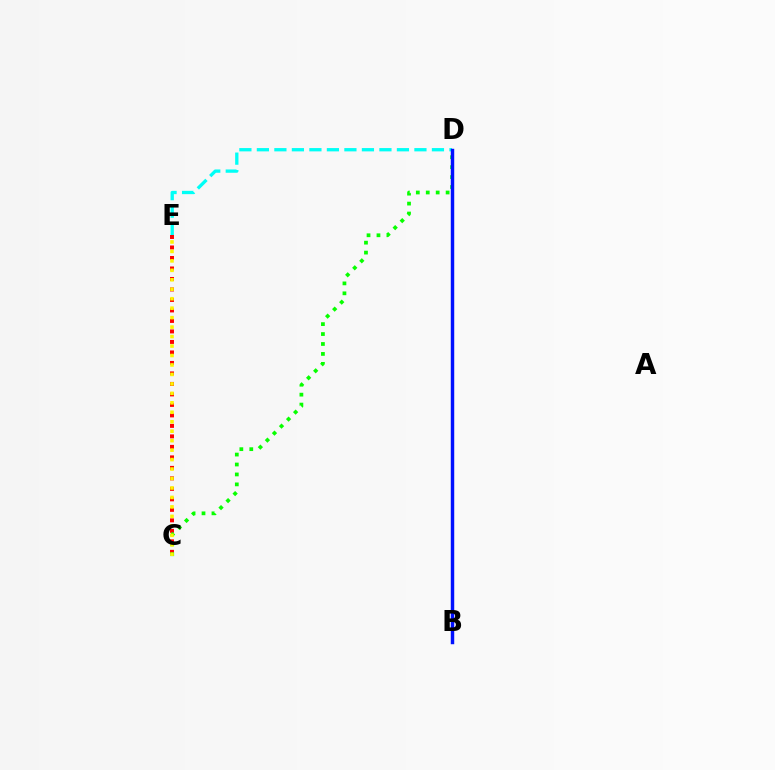{('D', 'E'): [{'color': '#00fff6', 'line_style': 'dashed', 'thickness': 2.38}], ('C', 'E'): [{'color': '#ff0000', 'line_style': 'dotted', 'thickness': 2.85}, {'color': '#fcf500', 'line_style': 'dotted', 'thickness': 2.57}], ('C', 'D'): [{'color': '#08ff00', 'line_style': 'dotted', 'thickness': 2.7}], ('B', 'D'): [{'color': '#ee00ff', 'line_style': 'solid', 'thickness': 2.1}, {'color': '#0010ff', 'line_style': 'solid', 'thickness': 2.48}]}